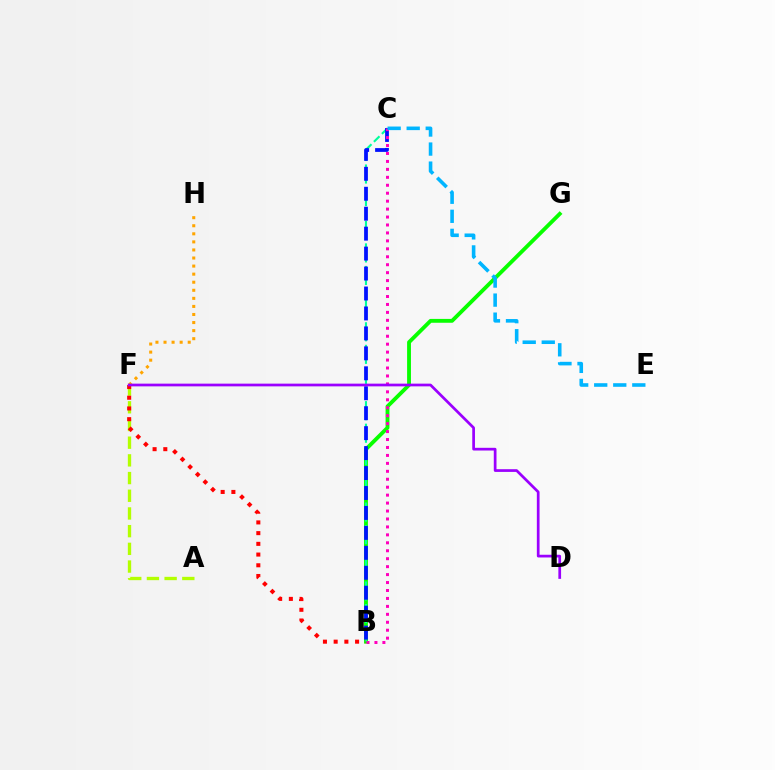{('B', 'G'): [{'color': '#08ff00', 'line_style': 'solid', 'thickness': 2.77}], ('A', 'F'): [{'color': '#b3ff00', 'line_style': 'dashed', 'thickness': 2.4}], ('B', 'C'): [{'color': '#00ff9d', 'line_style': 'dashed', 'thickness': 1.53}, {'color': '#0010ff', 'line_style': 'dashed', 'thickness': 2.71}, {'color': '#ff00bd', 'line_style': 'dotted', 'thickness': 2.16}], ('F', 'H'): [{'color': '#ffa500', 'line_style': 'dotted', 'thickness': 2.19}], ('B', 'F'): [{'color': '#ff0000', 'line_style': 'dotted', 'thickness': 2.91}], ('D', 'F'): [{'color': '#9b00ff', 'line_style': 'solid', 'thickness': 1.96}], ('C', 'E'): [{'color': '#00b5ff', 'line_style': 'dashed', 'thickness': 2.59}]}